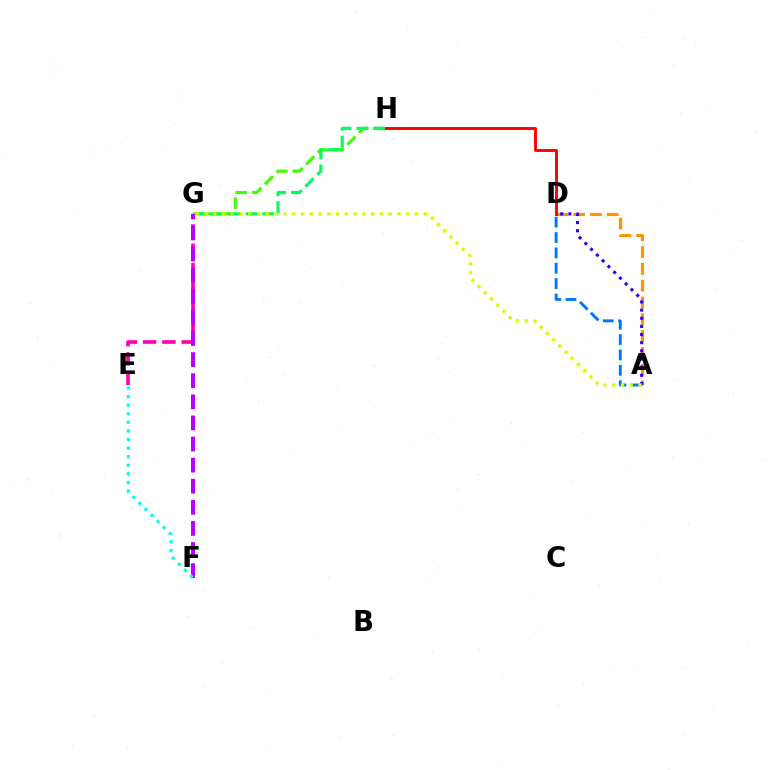{('G', 'H'): [{'color': '#3dff00', 'line_style': 'dashed', 'thickness': 2.24}, {'color': '#00ff5c', 'line_style': 'dashed', 'thickness': 2.27}], ('A', 'D'): [{'color': '#ff9400', 'line_style': 'dashed', 'thickness': 2.28}, {'color': '#2500ff', 'line_style': 'dotted', 'thickness': 2.21}, {'color': '#0074ff', 'line_style': 'dashed', 'thickness': 2.09}], ('D', 'H'): [{'color': '#ff0000', 'line_style': 'solid', 'thickness': 2.09}], ('E', 'G'): [{'color': '#ff00ac', 'line_style': 'dashed', 'thickness': 2.62}], ('F', 'G'): [{'color': '#b900ff', 'line_style': 'dashed', 'thickness': 2.87}], ('E', 'F'): [{'color': '#00fff6', 'line_style': 'dotted', 'thickness': 2.33}], ('A', 'G'): [{'color': '#d1ff00', 'line_style': 'dotted', 'thickness': 2.38}]}